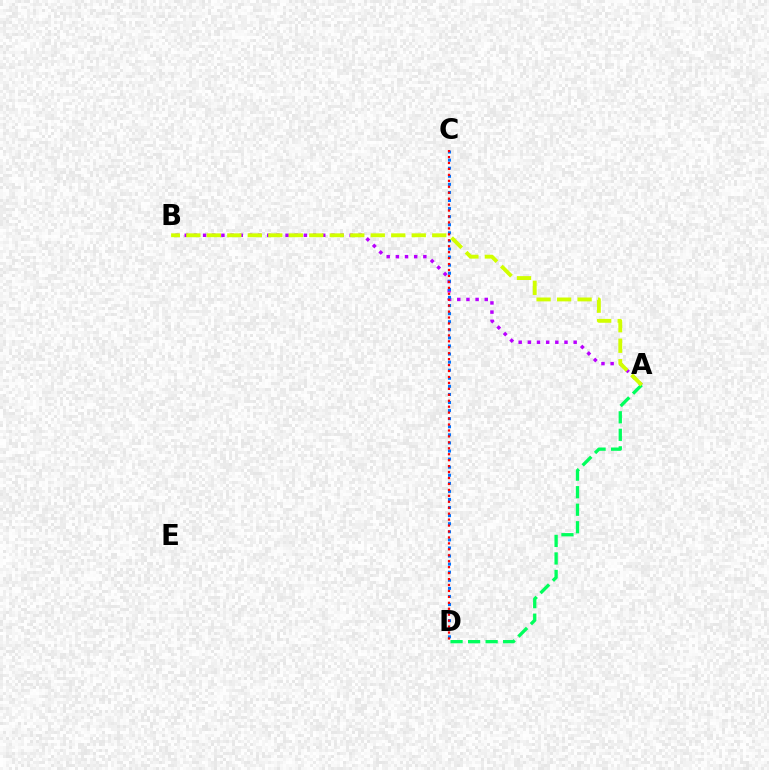{('A', 'B'): [{'color': '#b900ff', 'line_style': 'dotted', 'thickness': 2.49}, {'color': '#d1ff00', 'line_style': 'dashed', 'thickness': 2.78}], ('C', 'D'): [{'color': '#0074ff', 'line_style': 'dotted', 'thickness': 2.2}, {'color': '#ff0000', 'line_style': 'dotted', 'thickness': 1.61}], ('A', 'D'): [{'color': '#00ff5c', 'line_style': 'dashed', 'thickness': 2.38}]}